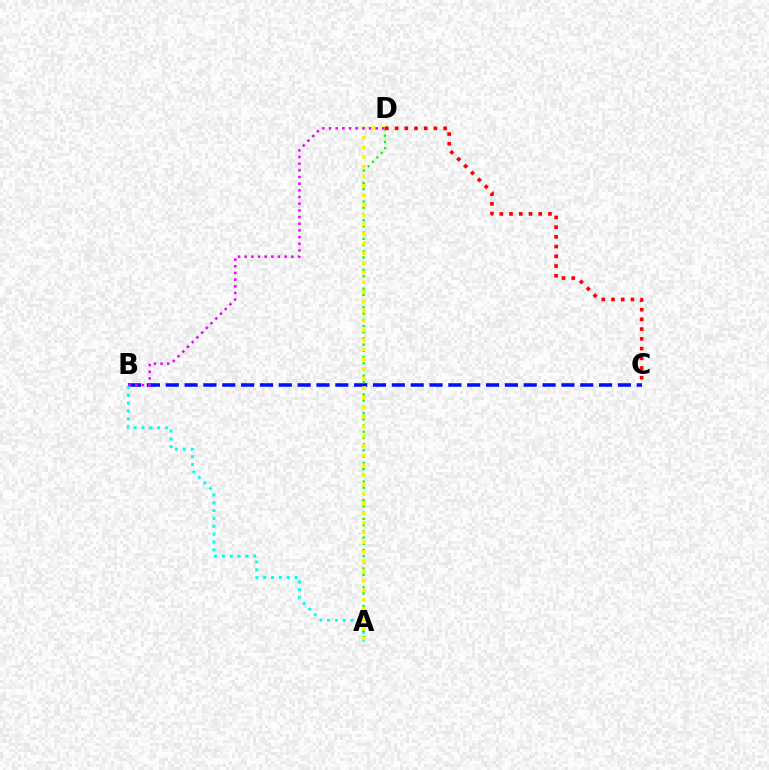{('B', 'C'): [{'color': '#0010ff', 'line_style': 'dashed', 'thickness': 2.56}], ('A', 'B'): [{'color': '#00fff6', 'line_style': 'dotted', 'thickness': 2.13}], ('A', 'D'): [{'color': '#08ff00', 'line_style': 'dotted', 'thickness': 1.69}, {'color': '#fcf500', 'line_style': 'dotted', 'thickness': 2.62}], ('B', 'D'): [{'color': '#ee00ff', 'line_style': 'dotted', 'thickness': 1.81}], ('C', 'D'): [{'color': '#ff0000', 'line_style': 'dotted', 'thickness': 2.64}]}